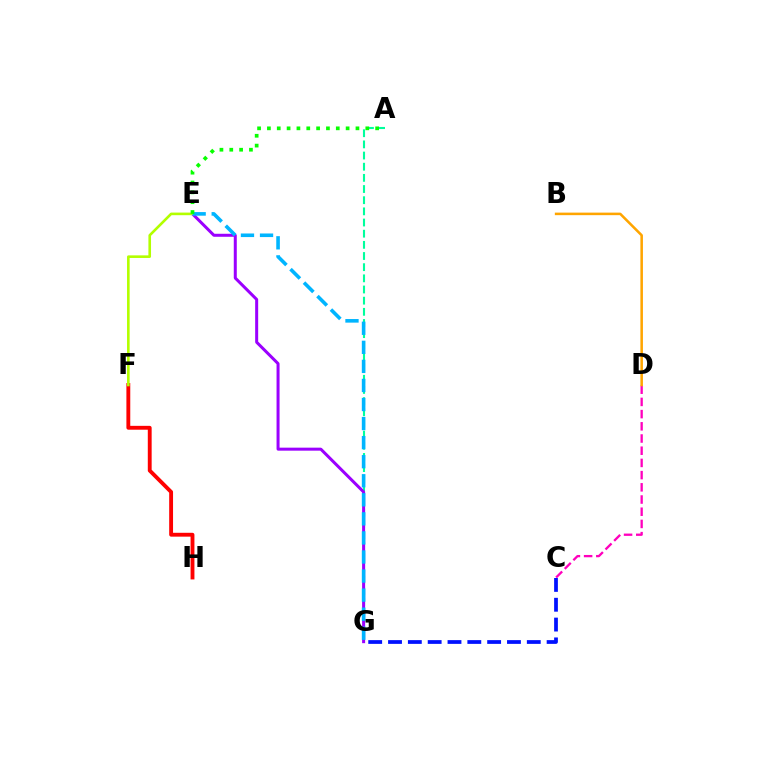{('C', 'D'): [{'color': '#ff00bd', 'line_style': 'dashed', 'thickness': 1.66}], ('A', 'G'): [{'color': '#00ff9d', 'line_style': 'dashed', 'thickness': 1.52}], ('F', 'H'): [{'color': '#ff0000', 'line_style': 'solid', 'thickness': 2.78}], ('E', 'G'): [{'color': '#9b00ff', 'line_style': 'solid', 'thickness': 2.17}, {'color': '#00b5ff', 'line_style': 'dashed', 'thickness': 2.59}], ('C', 'G'): [{'color': '#0010ff', 'line_style': 'dashed', 'thickness': 2.69}], ('E', 'F'): [{'color': '#b3ff00', 'line_style': 'solid', 'thickness': 1.88}], ('A', 'E'): [{'color': '#08ff00', 'line_style': 'dotted', 'thickness': 2.67}], ('B', 'D'): [{'color': '#ffa500', 'line_style': 'solid', 'thickness': 1.83}]}